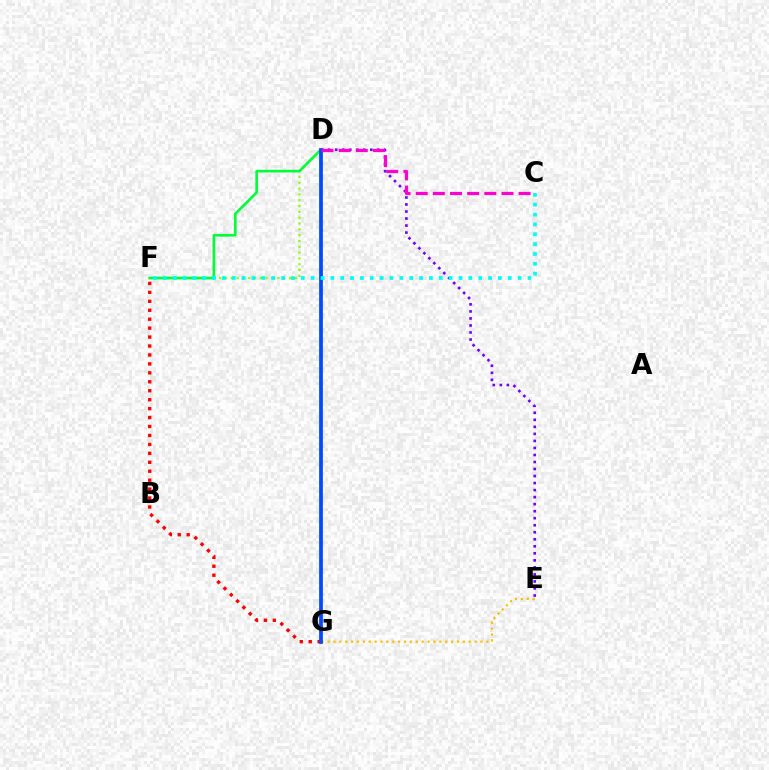{('F', 'G'): [{'color': '#ff0000', 'line_style': 'dotted', 'thickness': 2.43}], ('D', 'F'): [{'color': '#84ff00', 'line_style': 'dotted', 'thickness': 1.58}, {'color': '#00ff39', 'line_style': 'solid', 'thickness': 1.92}], ('E', 'G'): [{'color': '#ffbd00', 'line_style': 'dotted', 'thickness': 1.6}], ('D', 'E'): [{'color': '#7200ff', 'line_style': 'dotted', 'thickness': 1.91}], ('D', 'G'): [{'color': '#004bff', 'line_style': 'solid', 'thickness': 2.7}], ('C', 'F'): [{'color': '#00fff6', 'line_style': 'dotted', 'thickness': 2.68}], ('C', 'D'): [{'color': '#ff00cf', 'line_style': 'dashed', 'thickness': 2.33}]}